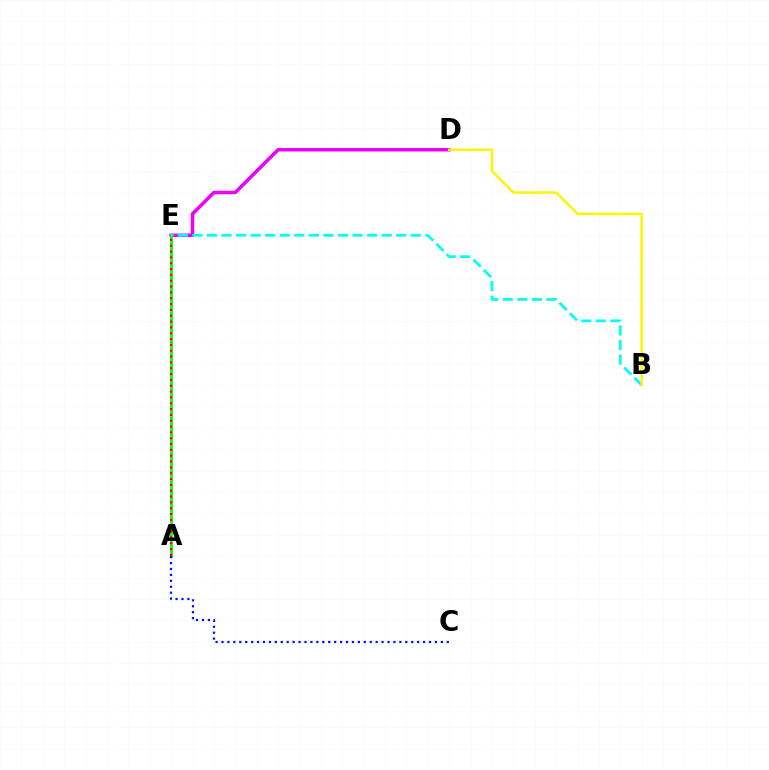{('D', 'E'): [{'color': '#ee00ff', 'line_style': 'solid', 'thickness': 2.52}], ('A', 'E'): [{'color': '#08ff00', 'line_style': 'solid', 'thickness': 2.02}, {'color': '#ff0000', 'line_style': 'dotted', 'thickness': 1.58}], ('B', 'E'): [{'color': '#00fff6', 'line_style': 'dashed', 'thickness': 1.98}], ('B', 'D'): [{'color': '#fcf500', 'line_style': 'solid', 'thickness': 1.78}], ('A', 'C'): [{'color': '#0010ff', 'line_style': 'dotted', 'thickness': 1.61}]}